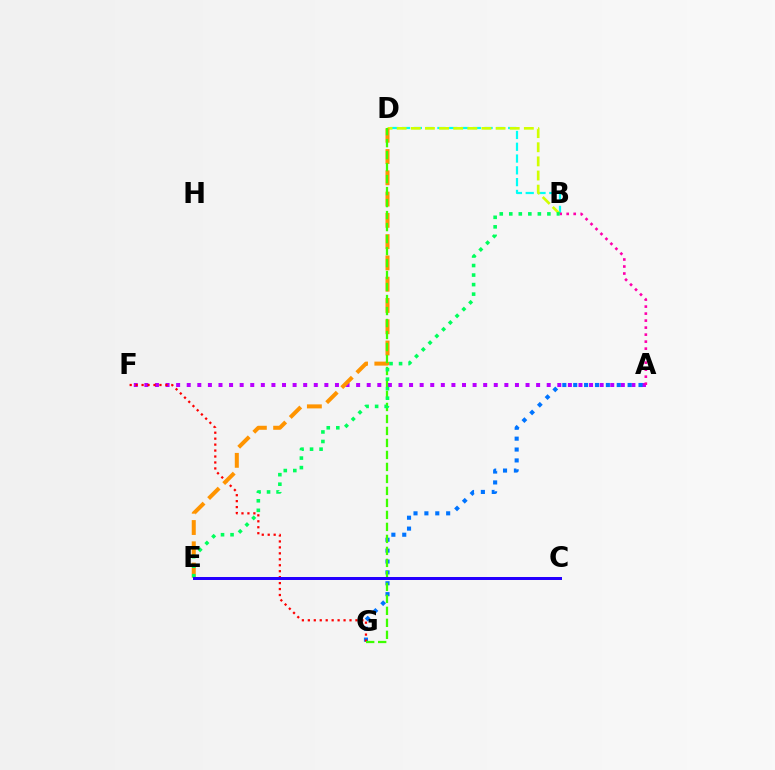{('A', 'F'): [{'color': '#b900ff', 'line_style': 'dotted', 'thickness': 2.88}], ('B', 'D'): [{'color': '#00fff6', 'line_style': 'dashed', 'thickness': 1.6}, {'color': '#d1ff00', 'line_style': 'dashed', 'thickness': 1.92}], ('A', 'G'): [{'color': '#0074ff', 'line_style': 'dotted', 'thickness': 2.96}], ('A', 'B'): [{'color': '#ff00ac', 'line_style': 'dotted', 'thickness': 1.9}], ('F', 'G'): [{'color': '#ff0000', 'line_style': 'dotted', 'thickness': 1.62}], ('D', 'E'): [{'color': '#ff9400', 'line_style': 'dashed', 'thickness': 2.89}], ('D', 'G'): [{'color': '#3dff00', 'line_style': 'dashed', 'thickness': 1.63}], ('B', 'E'): [{'color': '#00ff5c', 'line_style': 'dotted', 'thickness': 2.59}], ('C', 'E'): [{'color': '#2500ff', 'line_style': 'solid', 'thickness': 2.15}]}